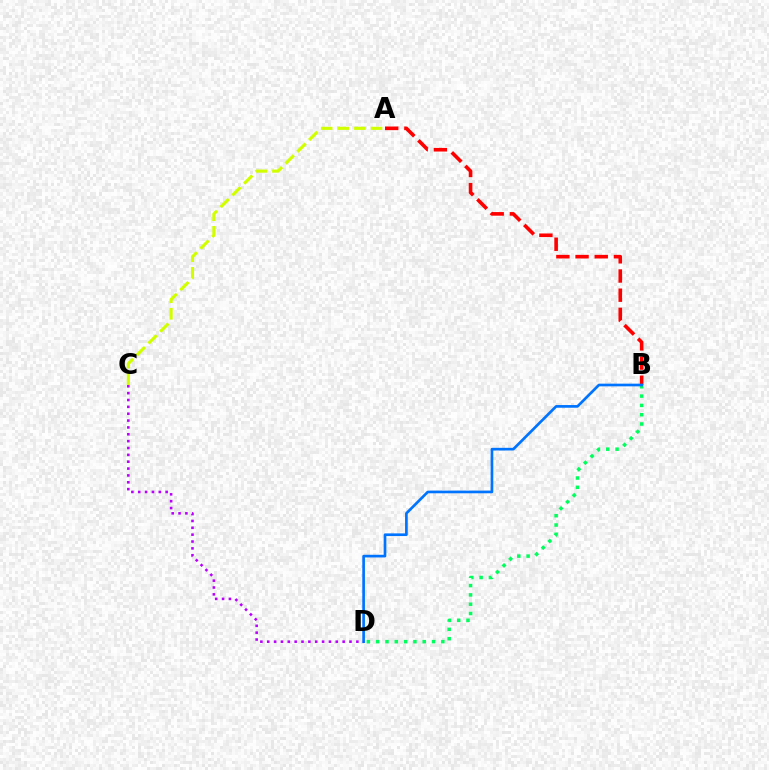{('B', 'D'): [{'color': '#00ff5c', 'line_style': 'dotted', 'thickness': 2.53}, {'color': '#0074ff', 'line_style': 'solid', 'thickness': 1.93}], ('A', 'B'): [{'color': '#ff0000', 'line_style': 'dashed', 'thickness': 2.61}], ('A', 'C'): [{'color': '#d1ff00', 'line_style': 'dashed', 'thickness': 2.26}], ('C', 'D'): [{'color': '#b900ff', 'line_style': 'dotted', 'thickness': 1.86}]}